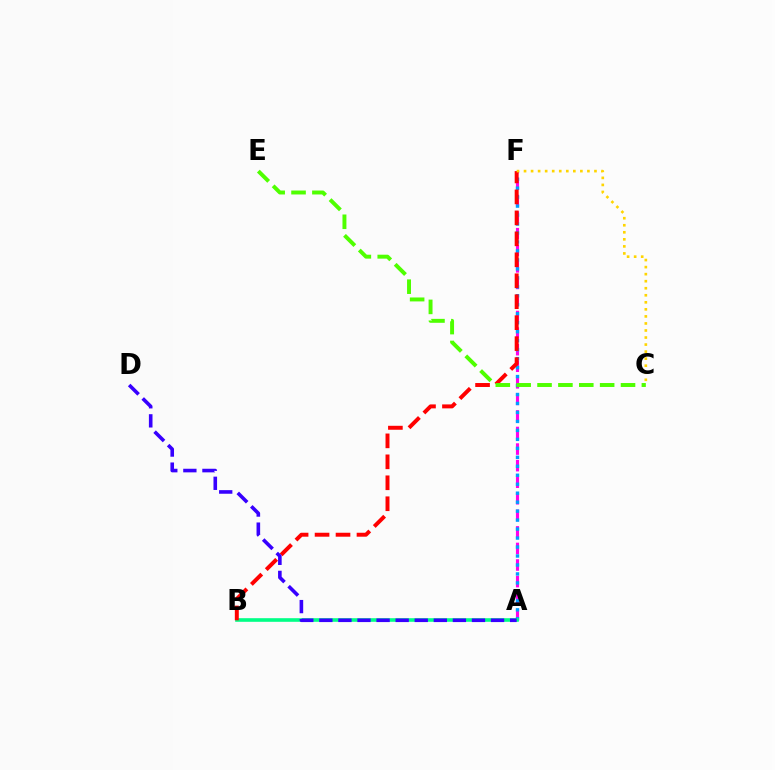{('A', 'F'): [{'color': '#ff00ed', 'line_style': 'dashed', 'thickness': 2.25}, {'color': '#009eff', 'line_style': 'dotted', 'thickness': 2.44}], ('A', 'B'): [{'color': '#00ff86', 'line_style': 'solid', 'thickness': 2.6}], ('B', 'F'): [{'color': '#ff0000', 'line_style': 'dashed', 'thickness': 2.85}], ('A', 'D'): [{'color': '#3700ff', 'line_style': 'dashed', 'thickness': 2.59}], ('C', 'F'): [{'color': '#ffd500', 'line_style': 'dotted', 'thickness': 1.91}], ('C', 'E'): [{'color': '#4fff00', 'line_style': 'dashed', 'thickness': 2.84}]}